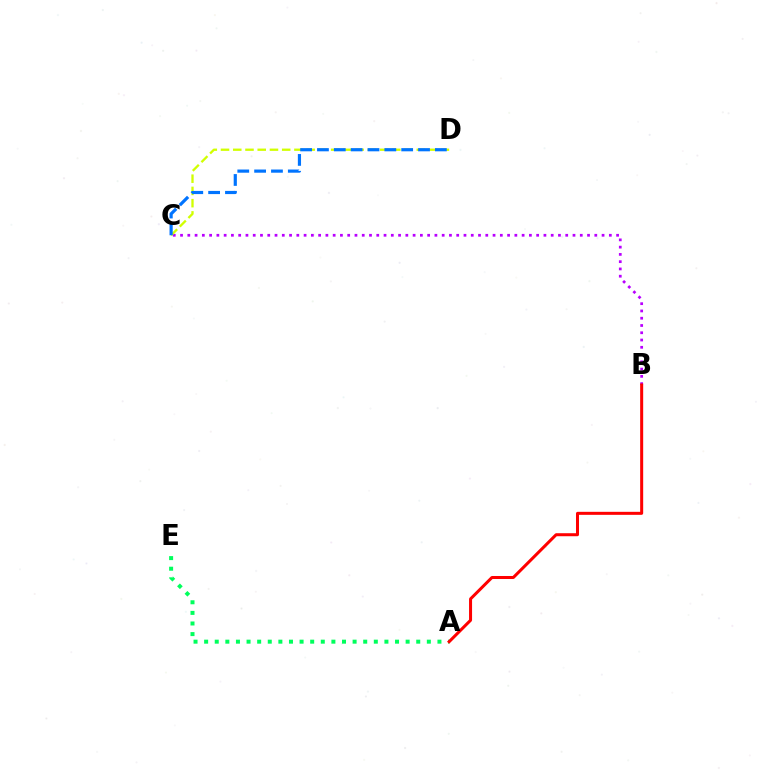{('B', 'C'): [{'color': '#b900ff', 'line_style': 'dotted', 'thickness': 1.97}], ('A', 'E'): [{'color': '#00ff5c', 'line_style': 'dotted', 'thickness': 2.88}], ('A', 'B'): [{'color': '#ff0000', 'line_style': 'solid', 'thickness': 2.17}], ('C', 'D'): [{'color': '#d1ff00', 'line_style': 'dashed', 'thickness': 1.66}, {'color': '#0074ff', 'line_style': 'dashed', 'thickness': 2.29}]}